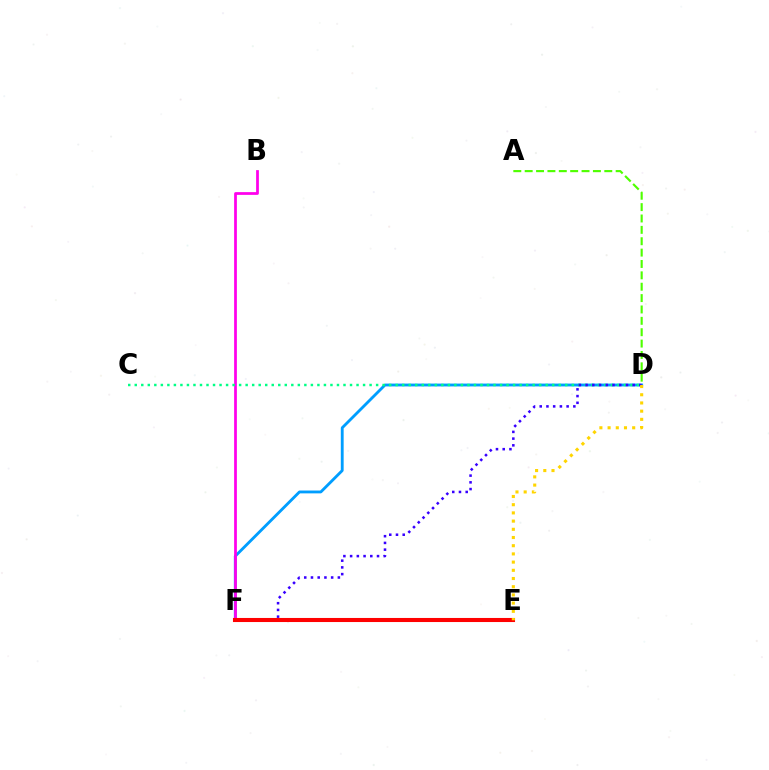{('A', 'D'): [{'color': '#4fff00', 'line_style': 'dashed', 'thickness': 1.54}], ('D', 'F'): [{'color': '#009eff', 'line_style': 'solid', 'thickness': 2.05}, {'color': '#3700ff', 'line_style': 'dotted', 'thickness': 1.83}], ('B', 'F'): [{'color': '#ff00ed', 'line_style': 'solid', 'thickness': 1.98}], ('C', 'D'): [{'color': '#00ff86', 'line_style': 'dotted', 'thickness': 1.77}], ('E', 'F'): [{'color': '#ff0000', 'line_style': 'solid', 'thickness': 2.94}], ('D', 'E'): [{'color': '#ffd500', 'line_style': 'dotted', 'thickness': 2.23}]}